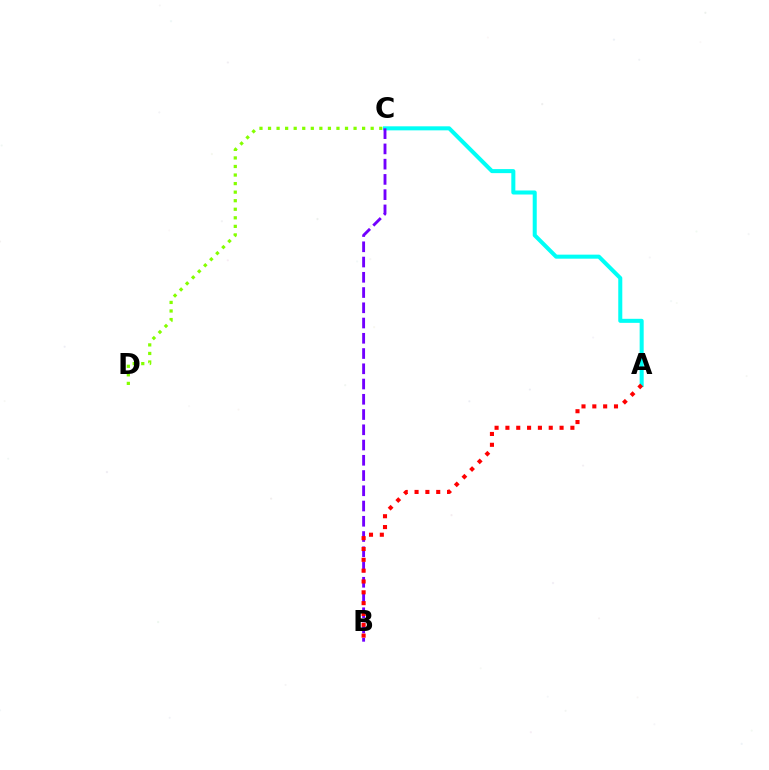{('A', 'C'): [{'color': '#00fff6', 'line_style': 'solid', 'thickness': 2.9}], ('C', 'D'): [{'color': '#84ff00', 'line_style': 'dotted', 'thickness': 2.32}], ('B', 'C'): [{'color': '#7200ff', 'line_style': 'dashed', 'thickness': 2.07}], ('A', 'B'): [{'color': '#ff0000', 'line_style': 'dotted', 'thickness': 2.94}]}